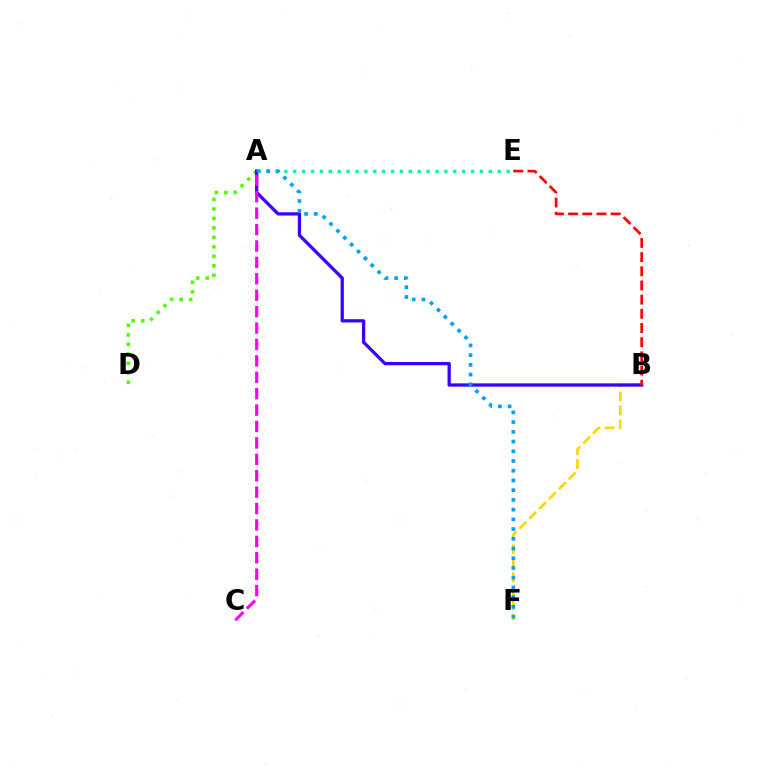{('B', 'F'): [{'color': '#ffd500', 'line_style': 'dashed', 'thickness': 1.9}], ('A', 'D'): [{'color': '#4fff00', 'line_style': 'dotted', 'thickness': 2.57}], ('A', 'B'): [{'color': '#3700ff', 'line_style': 'solid', 'thickness': 2.35}], ('A', 'E'): [{'color': '#00ff86', 'line_style': 'dotted', 'thickness': 2.42}], ('B', 'E'): [{'color': '#ff0000', 'line_style': 'dashed', 'thickness': 1.93}], ('A', 'C'): [{'color': '#ff00ed', 'line_style': 'dashed', 'thickness': 2.23}], ('A', 'F'): [{'color': '#009eff', 'line_style': 'dotted', 'thickness': 2.64}]}